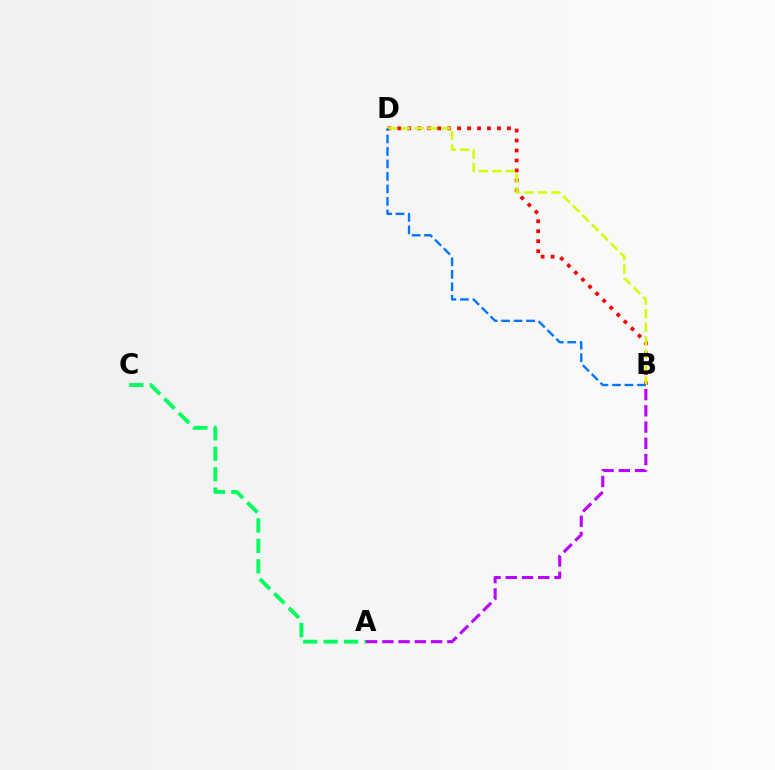{('A', 'B'): [{'color': '#b900ff', 'line_style': 'dashed', 'thickness': 2.21}], ('A', 'C'): [{'color': '#00ff5c', 'line_style': 'dashed', 'thickness': 2.78}], ('B', 'D'): [{'color': '#ff0000', 'line_style': 'dotted', 'thickness': 2.71}, {'color': '#d1ff00', 'line_style': 'dashed', 'thickness': 1.82}, {'color': '#0074ff', 'line_style': 'dashed', 'thickness': 1.7}]}